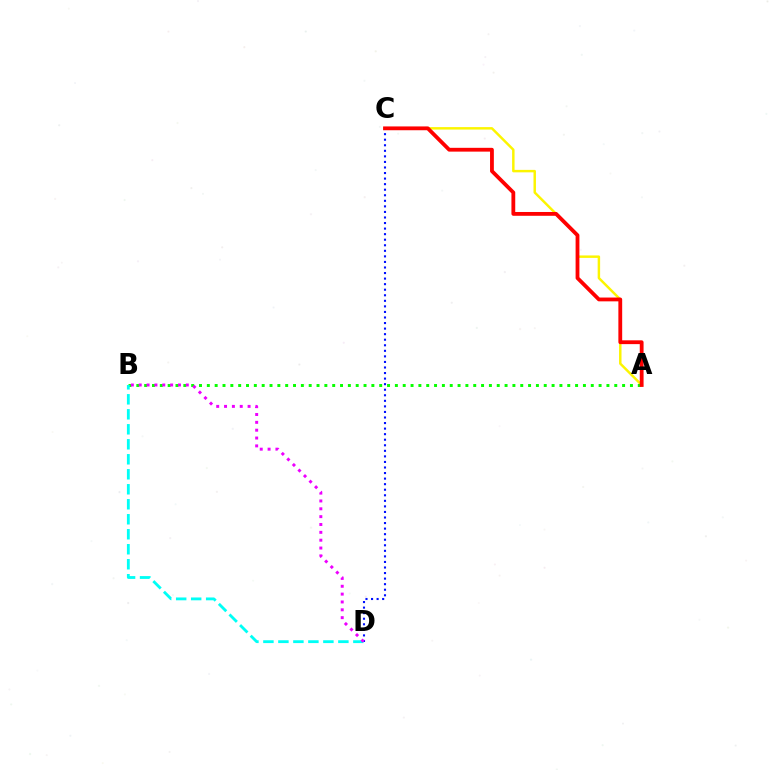{('A', 'C'): [{'color': '#fcf500', 'line_style': 'solid', 'thickness': 1.77}, {'color': '#ff0000', 'line_style': 'solid', 'thickness': 2.74}], ('A', 'B'): [{'color': '#08ff00', 'line_style': 'dotted', 'thickness': 2.13}], ('C', 'D'): [{'color': '#0010ff', 'line_style': 'dotted', 'thickness': 1.51}], ('B', 'D'): [{'color': '#00fff6', 'line_style': 'dashed', 'thickness': 2.04}, {'color': '#ee00ff', 'line_style': 'dotted', 'thickness': 2.13}]}